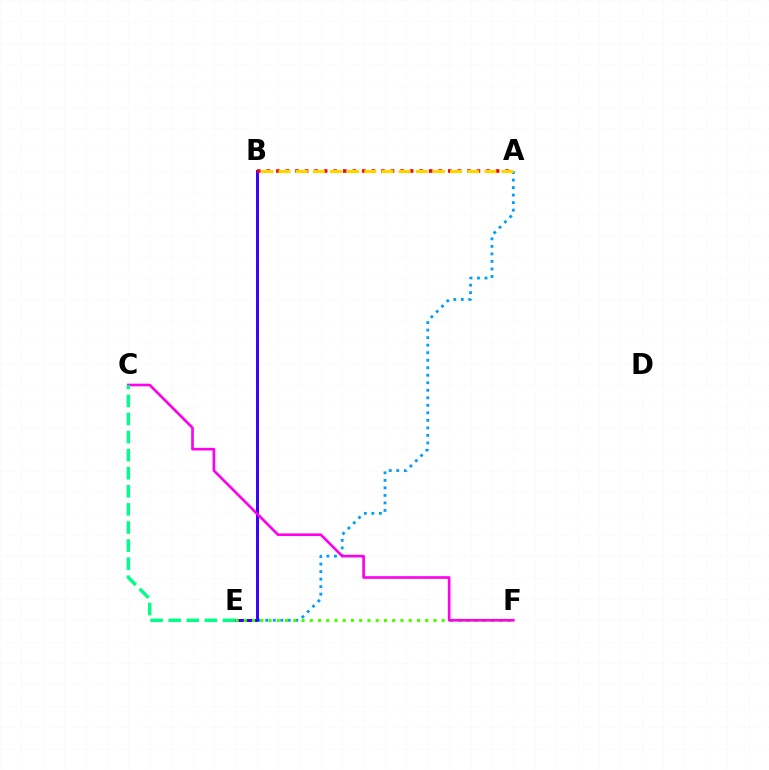{('A', 'E'): [{'color': '#009eff', 'line_style': 'dotted', 'thickness': 2.04}], ('B', 'E'): [{'color': '#3700ff', 'line_style': 'solid', 'thickness': 2.13}], ('A', 'B'): [{'color': '#ff0000', 'line_style': 'dotted', 'thickness': 2.59}, {'color': '#ffd500', 'line_style': 'dashed', 'thickness': 2.33}], ('E', 'F'): [{'color': '#4fff00', 'line_style': 'dotted', 'thickness': 2.24}], ('C', 'F'): [{'color': '#ff00ed', 'line_style': 'solid', 'thickness': 1.91}], ('C', 'E'): [{'color': '#00ff86', 'line_style': 'dashed', 'thickness': 2.46}]}